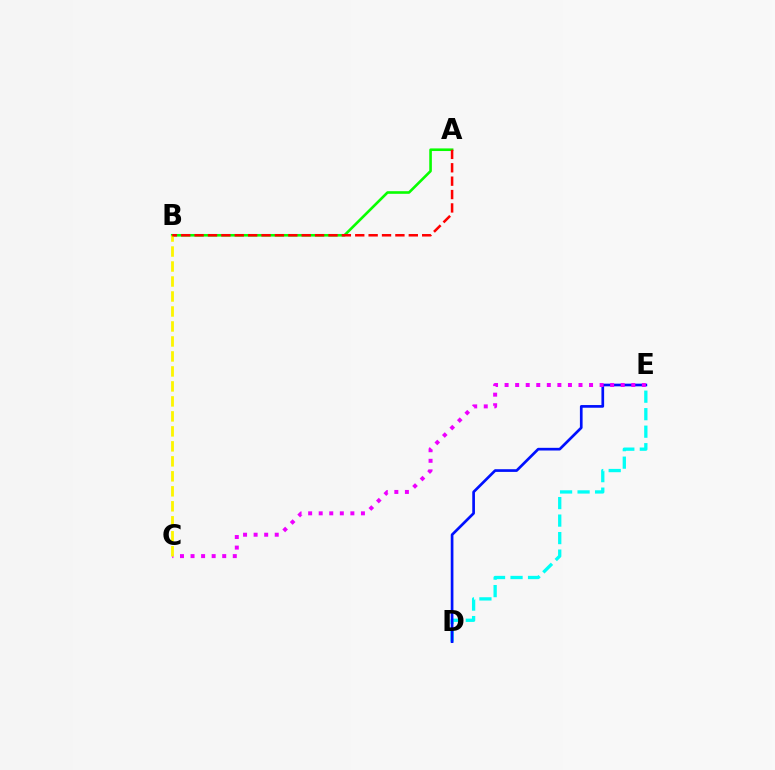{('D', 'E'): [{'color': '#00fff6', 'line_style': 'dashed', 'thickness': 2.38}, {'color': '#0010ff', 'line_style': 'solid', 'thickness': 1.93}], ('A', 'B'): [{'color': '#08ff00', 'line_style': 'solid', 'thickness': 1.88}, {'color': '#ff0000', 'line_style': 'dashed', 'thickness': 1.82}], ('C', 'E'): [{'color': '#ee00ff', 'line_style': 'dotted', 'thickness': 2.87}], ('B', 'C'): [{'color': '#fcf500', 'line_style': 'dashed', 'thickness': 2.04}]}